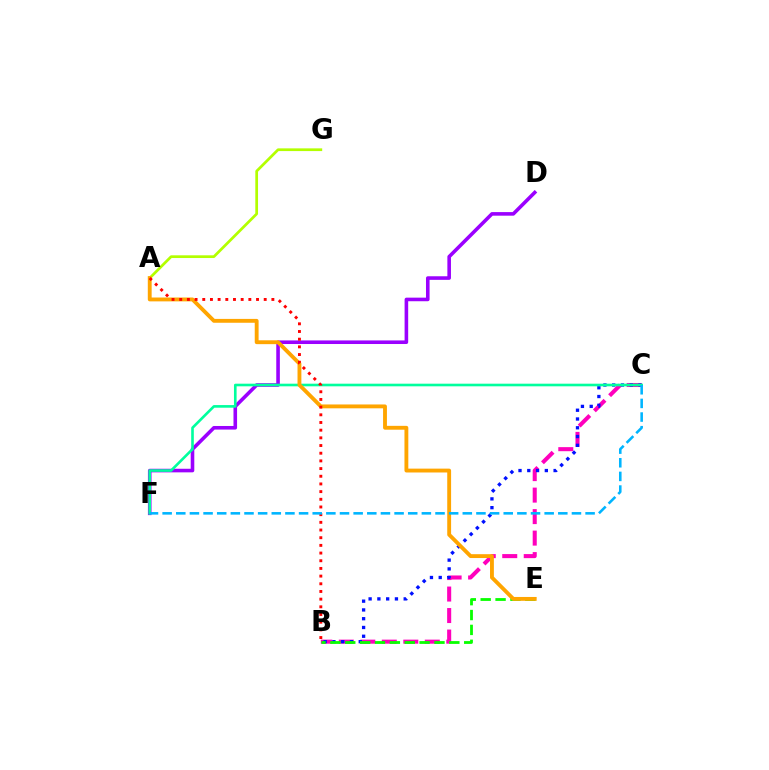{('D', 'F'): [{'color': '#9b00ff', 'line_style': 'solid', 'thickness': 2.58}], ('B', 'C'): [{'color': '#ff00bd', 'line_style': 'dashed', 'thickness': 2.92}, {'color': '#0010ff', 'line_style': 'dotted', 'thickness': 2.38}], ('A', 'G'): [{'color': '#b3ff00', 'line_style': 'solid', 'thickness': 1.96}], ('B', 'E'): [{'color': '#08ff00', 'line_style': 'dashed', 'thickness': 2.02}], ('C', 'F'): [{'color': '#00ff9d', 'line_style': 'solid', 'thickness': 1.89}, {'color': '#00b5ff', 'line_style': 'dashed', 'thickness': 1.85}], ('A', 'E'): [{'color': '#ffa500', 'line_style': 'solid', 'thickness': 2.78}], ('A', 'B'): [{'color': '#ff0000', 'line_style': 'dotted', 'thickness': 2.09}]}